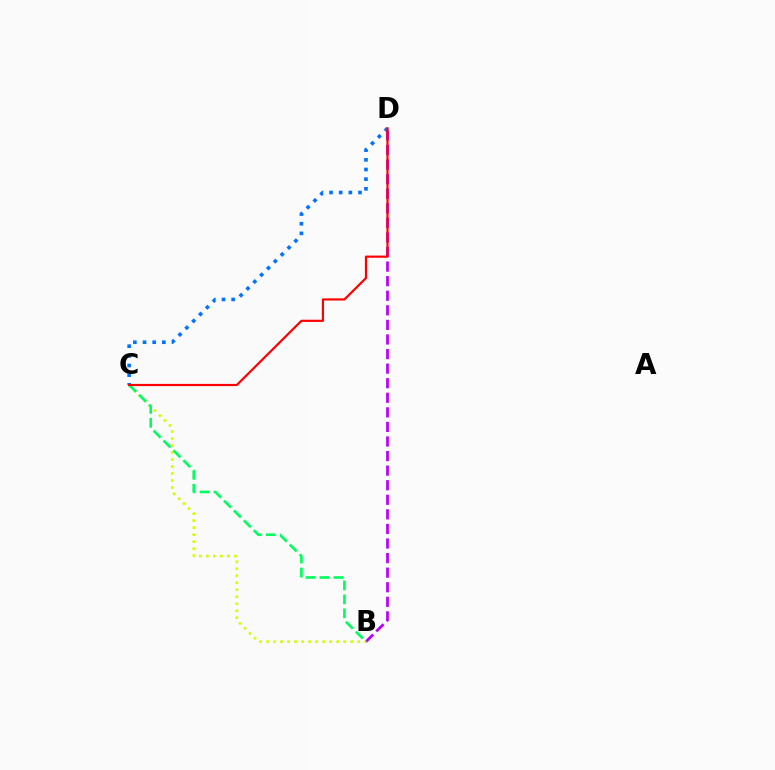{('B', 'D'): [{'color': '#b900ff', 'line_style': 'dashed', 'thickness': 1.98}], ('B', 'C'): [{'color': '#d1ff00', 'line_style': 'dotted', 'thickness': 1.9}, {'color': '#00ff5c', 'line_style': 'dashed', 'thickness': 1.9}], ('C', 'D'): [{'color': '#0074ff', 'line_style': 'dotted', 'thickness': 2.62}, {'color': '#ff0000', 'line_style': 'solid', 'thickness': 1.57}]}